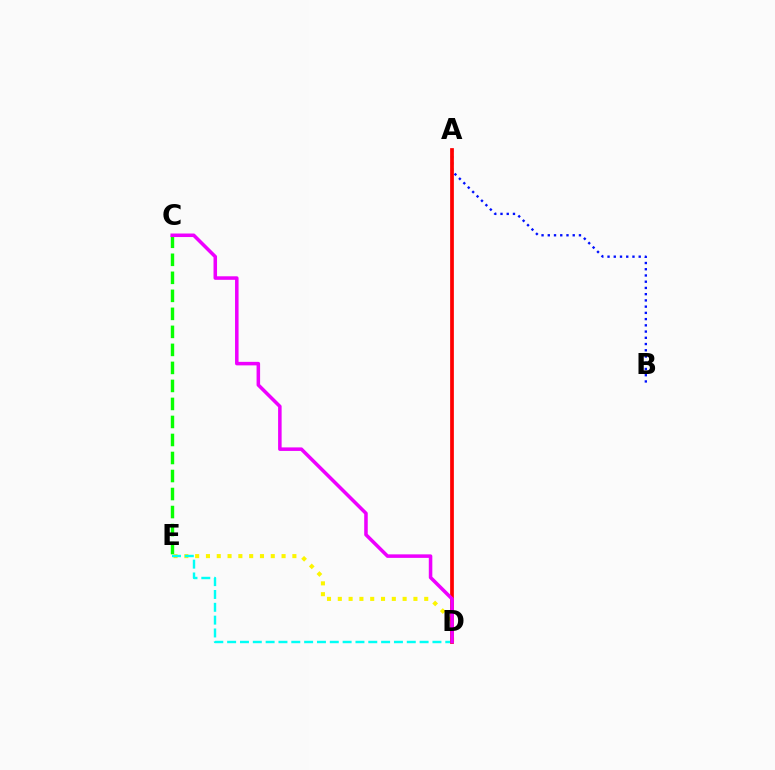{('C', 'E'): [{'color': '#08ff00', 'line_style': 'dashed', 'thickness': 2.45}], ('D', 'E'): [{'color': '#fcf500', 'line_style': 'dotted', 'thickness': 2.94}, {'color': '#00fff6', 'line_style': 'dashed', 'thickness': 1.74}], ('A', 'B'): [{'color': '#0010ff', 'line_style': 'dotted', 'thickness': 1.69}], ('A', 'D'): [{'color': '#ff0000', 'line_style': 'solid', 'thickness': 2.69}], ('C', 'D'): [{'color': '#ee00ff', 'line_style': 'solid', 'thickness': 2.54}]}